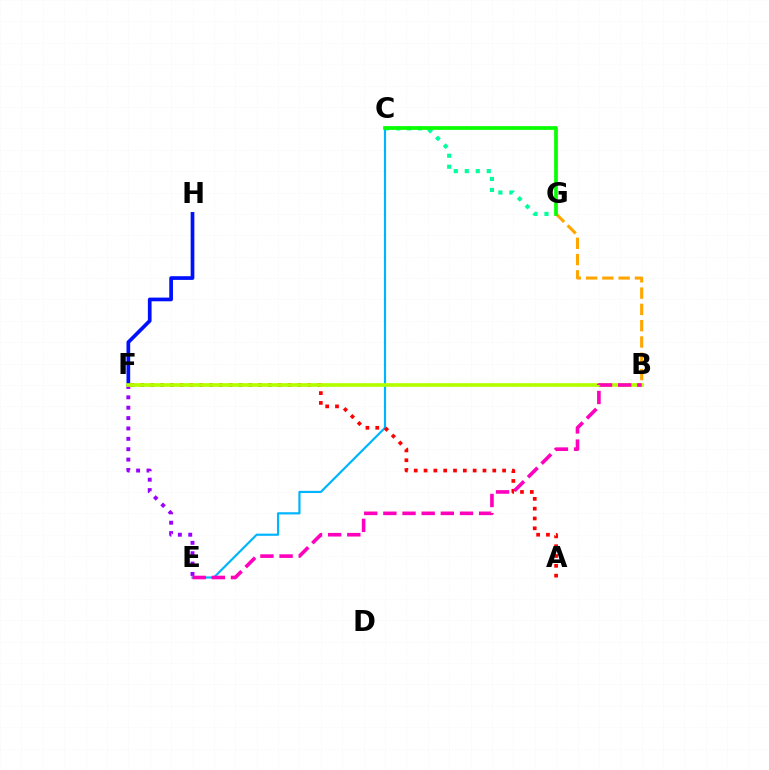{('B', 'G'): [{'color': '#ffa500', 'line_style': 'dashed', 'thickness': 2.21}], ('F', 'H'): [{'color': '#0010ff', 'line_style': 'solid', 'thickness': 2.66}], ('C', 'G'): [{'color': '#00ff9d', 'line_style': 'dotted', 'thickness': 2.99}, {'color': '#08ff00', 'line_style': 'solid', 'thickness': 2.68}], ('C', 'E'): [{'color': '#00b5ff', 'line_style': 'solid', 'thickness': 1.58}], ('A', 'F'): [{'color': '#ff0000', 'line_style': 'dotted', 'thickness': 2.67}], ('E', 'F'): [{'color': '#9b00ff', 'line_style': 'dotted', 'thickness': 2.82}], ('B', 'F'): [{'color': '#b3ff00', 'line_style': 'solid', 'thickness': 2.65}], ('B', 'E'): [{'color': '#ff00bd', 'line_style': 'dashed', 'thickness': 2.6}]}